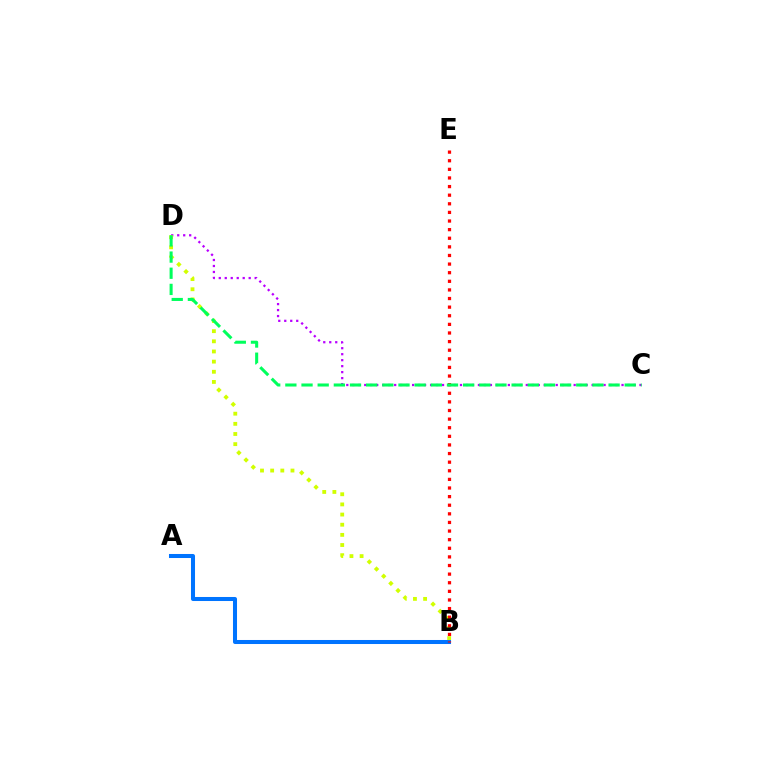{('A', 'B'): [{'color': '#0074ff', 'line_style': 'solid', 'thickness': 2.9}], ('C', 'D'): [{'color': '#b900ff', 'line_style': 'dotted', 'thickness': 1.63}, {'color': '#00ff5c', 'line_style': 'dashed', 'thickness': 2.2}], ('B', 'D'): [{'color': '#d1ff00', 'line_style': 'dotted', 'thickness': 2.76}], ('B', 'E'): [{'color': '#ff0000', 'line_style': 'dotted', 'thickness': 2.34}]}